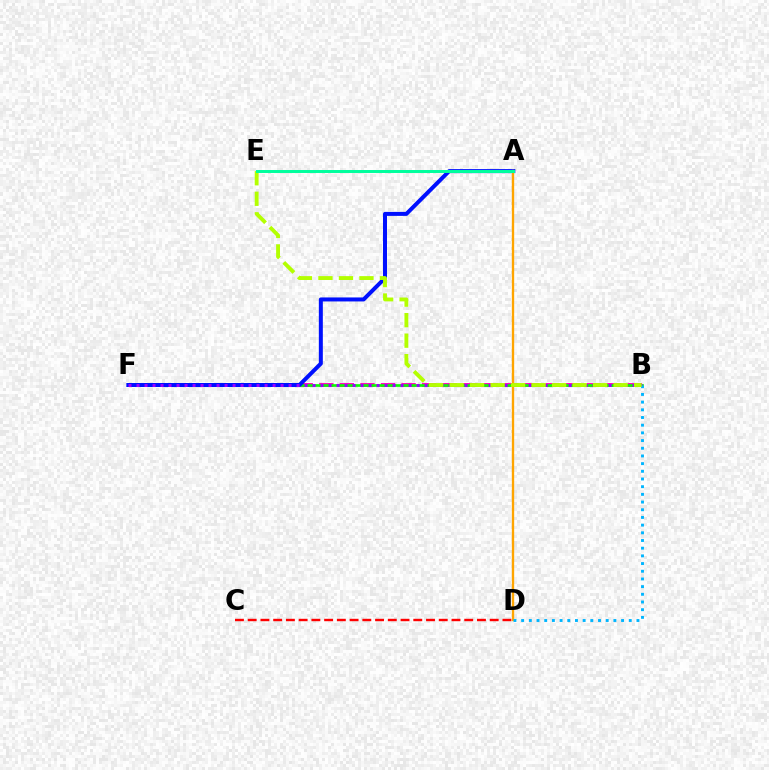{('B', 'F'): [{'color': '#ff00bd', 'line_style': 'dashed', 'thickness': 2.79}, {'color': '#08ff00', 'line_style': 'solid', 'thickness': 1.91}, {'color': '#9b00ff', 'line_style': 'dotted', 'thickness': 2.17}], ('C', 'D'): [{'color': '#ff0000', 'line_style': 'dashed', 'thickness': 1.73}], ('A', 'F'): [{'color': '#0010ff', 'line_style': 'solid', 'thickness': 2.88}], ('A', 'D'): [{'color': '#ffa500', 'line_style': 'solid', 'thickness': 1.68}], ('B', 'D'): [{'color': '#00b5ff', 'line_style': 'dotted', 'thickness': 2.09}], ('B', 'E'): [{'color': '#b3ff00', 'line_style': 'dashed', 'thickness': 2.79}], ('A', 'E'): [{'color': '#00ff9d', 'line_style': 'solid', 'thickness': 2.14}]}